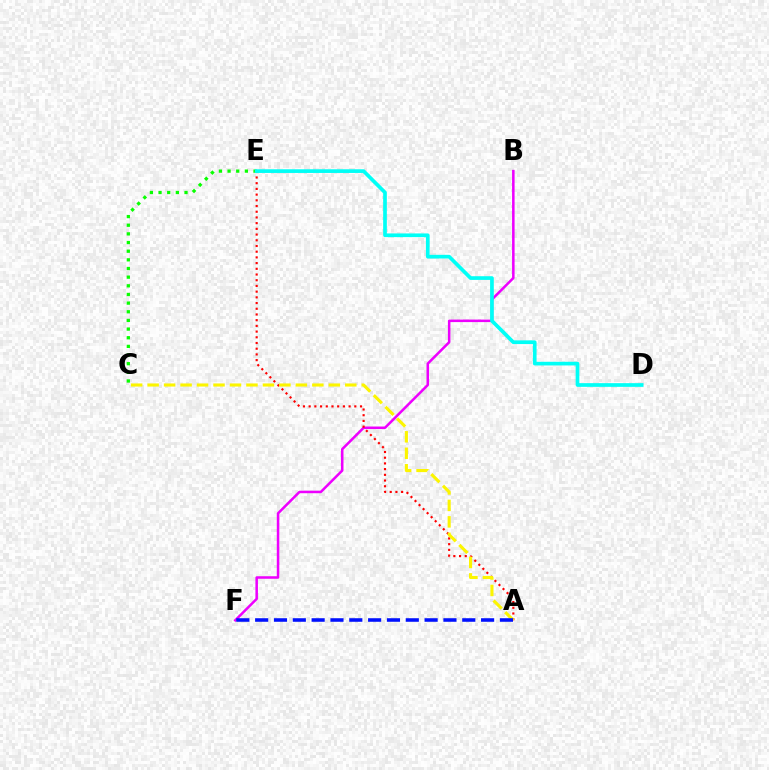{('B', 'F'): [{'color': '#ee00ff', 'line_style': 'solid', 'thickness': 1.82}], ('A', 'E'): [{'color': '#ff0000', 'line_style': 'dotted', 'thickness': 1.55}], ('A', 'C'): [{'color': '#fcf500', 'line_style': 'dashed', 'thickness': 2.24}], ('A', 'F'): [{'color': '#0010ff', 'line_style': 'dashed', 'thickness': 2.56}], ('C', 'E'): [{'color': '#08ff00', 'line_style': 'dotted', 'thickness': 2.35}], ('D', 'E'): [{'color': '#00fff6', 'line_style': 'solid', 'thickness': 2.65}]}